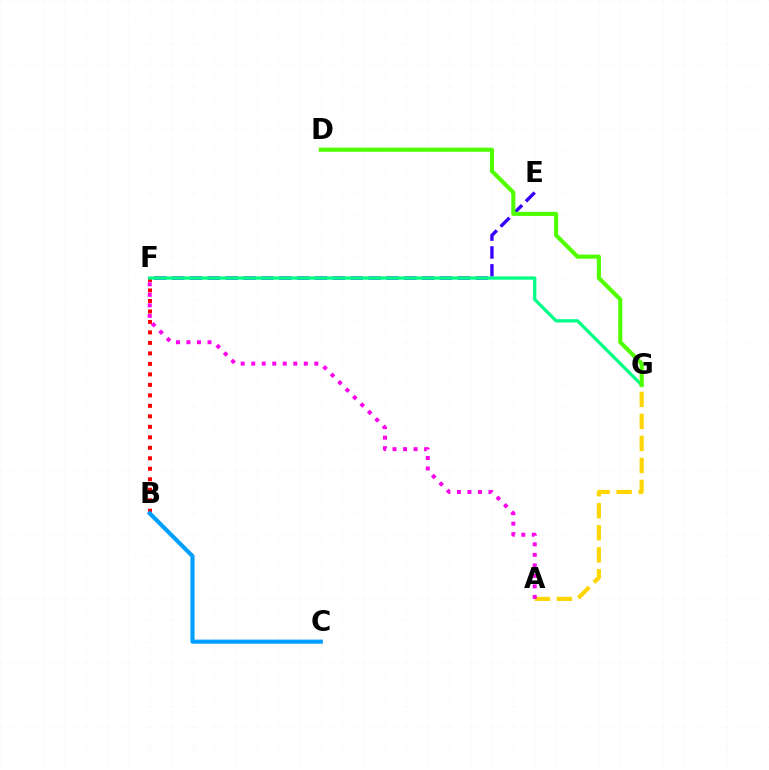{('B', 'F'): [{'color': '#ff0000', 'line_style': 'dotted', 'thickness': 2.85}], ('A', 'G'): [{'color': '#ffd500', 'line_style': 'dashed', 'thickness': 2.99}], ('A', 'F'): [{'color': '#ff00ed', 'line_style': 'dotted', 'thickness': 2.86}], ('E', 'F'): [{'color': '#3700ff', 'line_style': 'dashed', 'thickness': 2.43}], ('F', 'G'): [{'color': '#00ff86', 'line_style': 'solid', 'thickness': 2.36}], ('B', 'C'): [{'color': '#009eff', 'line_style': 'solid', 'thickness': 2.95}], ('D', 'G'): [{'color': '#4fff00', 'line_style': 'solid', 'thickness': 2.95}]}